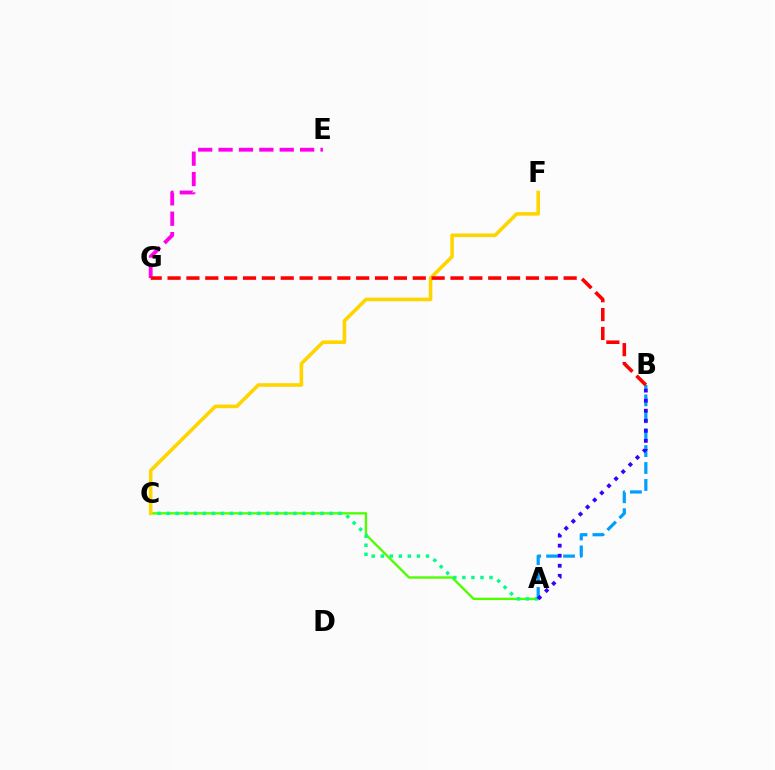{('A', 'C'): [{'color': '#4fff00', 'line_style': 'solid', 'thickness': 1.7}, {'color': '#00ff86', 'line_style': 'dotted', 'thickness': 2.46}], ('E', 'G'): [{'color': '#ff00ed', 'line_style': 'dashed', 'thickness': 2.77}], ('C', 'F'): [{'color': '#ffd500', 'line_style': 'solid', 'thickness': 2.59}], ('A', 'B'): [{'color': '#009eff', 'line_style': 'dashed', 'thickness': 2.3}, {'color': '#3700ff', 'line_style': 'dotted', 'thickness': 2.73}], ('B', 'G'): [{'color': '#ff0000', 'line_style': 'dashed', 'thickness': 2.56}]}